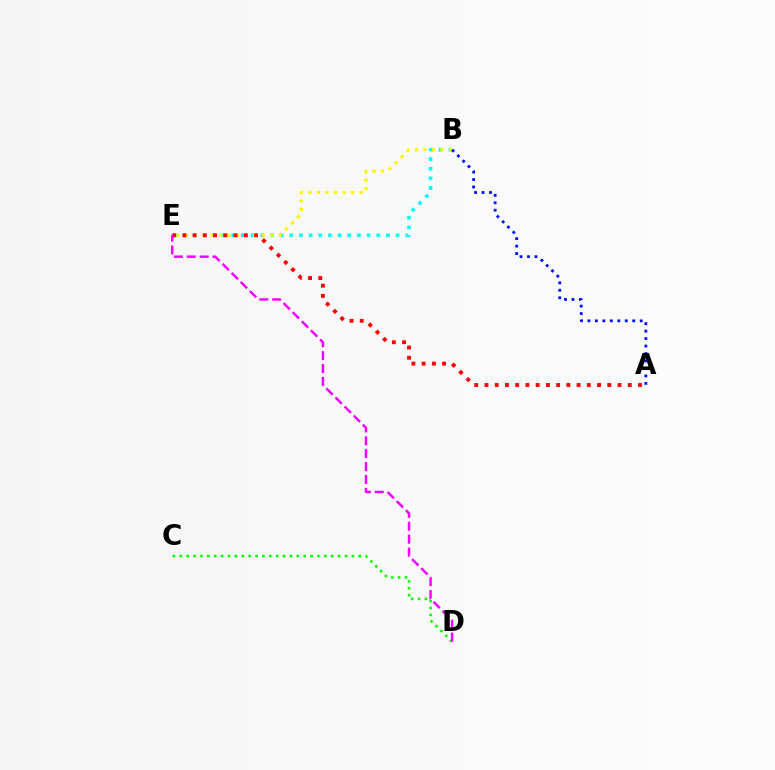{('B', 'E'): [{'color': '#00fff6', 'line_style': 'dotted', 'thickness': 2.63}, {'color': '#fcf500', 'line_style': 'dotted', 'thickness': 2.32}], ('C', 'D'): [{'color': '#08ff00', 'line_style': 'dotted', 'thickness': 1.87}], ('A', 'E'): [{'color': '#ff0000', 'line_style': 'dotted', 'thickness': 2.78}], ('A', 'B'): [{'color': '#0010ff', 'line_style': 'dotted', 'thickness': 2.03}], ('D', 'E'): [{'color': '#ee00ff', 'line_style': 'dashed', 'thickness': 1.75}]}